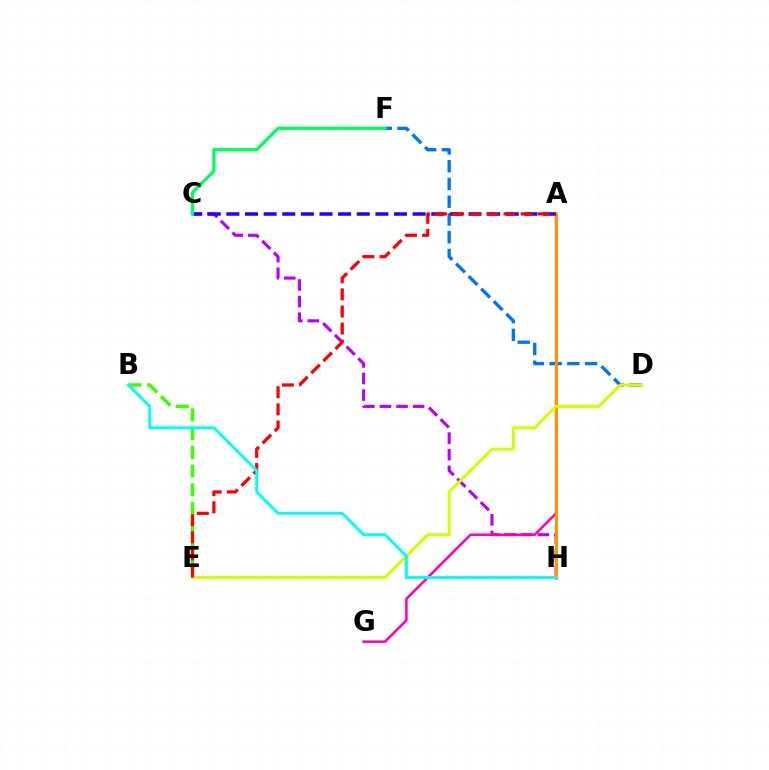{('C', 'H'): [{'color': '#b900ff', 'line_style': 'dashed', 'thickness': 2.25}], ('B', 'E'): [{'color': '#3dff00', 'line_style': 'dashed', 'thickness': 2.55}], ('D', 'F'): [{'color': '#0074ff', 'line_style': 'dashed', 'thickness': 2.41}], ('A', 'G'): [{'color': '#ff00ac', 'line_style': 'solid', 'thickness': 1.81}], ('A', 'H'): [{'color': '#ff9400', 'line_style': 'solid', 'thickness': 2.2}], ('D', 'E'): [{'color': '#d1ff00', 'line_style': 'solid', 'thickness': 2.16}], ('A', 'C'): [{'color': '#2500ff', 'line_style': 'dashed', 'thickness': 2.53}], ('C', 'F'): [{'color': '#00ff5c', 'line_style': 'solid', 'thickness': 2.34}], ('A', 'E'): [{'color': '#ff0000', 'line_style': 'dashed', 'thickness': 2.33}], ('B', 'H'): [{'color': '#00fff6', 'line_style': 'solid', 'thickness': 2.09}]}